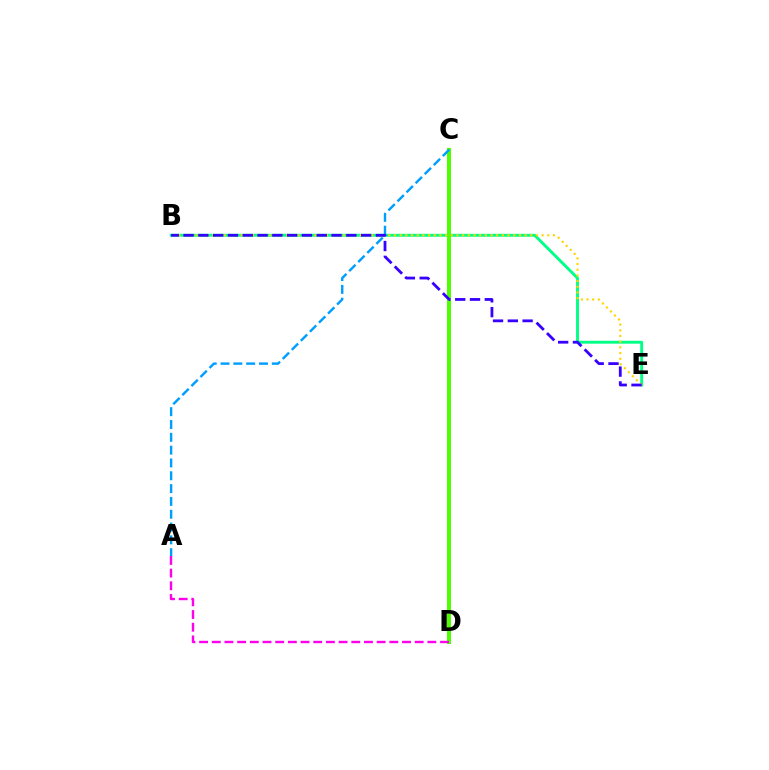{('C', 'D'): [{'color': '#ff0000', 'line_style': 'dashed', 'thickness': 1.75}, {'color': '#4fff00', 'line_style': 'solid', 'thickness': 2.89}], ('B', 'E'): [{'color': '#00ff86', 'line_style': 'solid', 'thickness': 2.09}, {'color': '#ffd500', 'line_style': 'dotted', 'thickness': 1.54}, {'color': '#3700ff', 'line_style': 'dashed', 'thickness': 2.01}], ('A', 'C'): [{'color': '#009eff', 'line_style': 'dashed', 'thickness': 1.74}], ('A', 'D'): [{'color': '#ff00ed', 'line_style': 'dashed', 'thickness': 1.72}]}